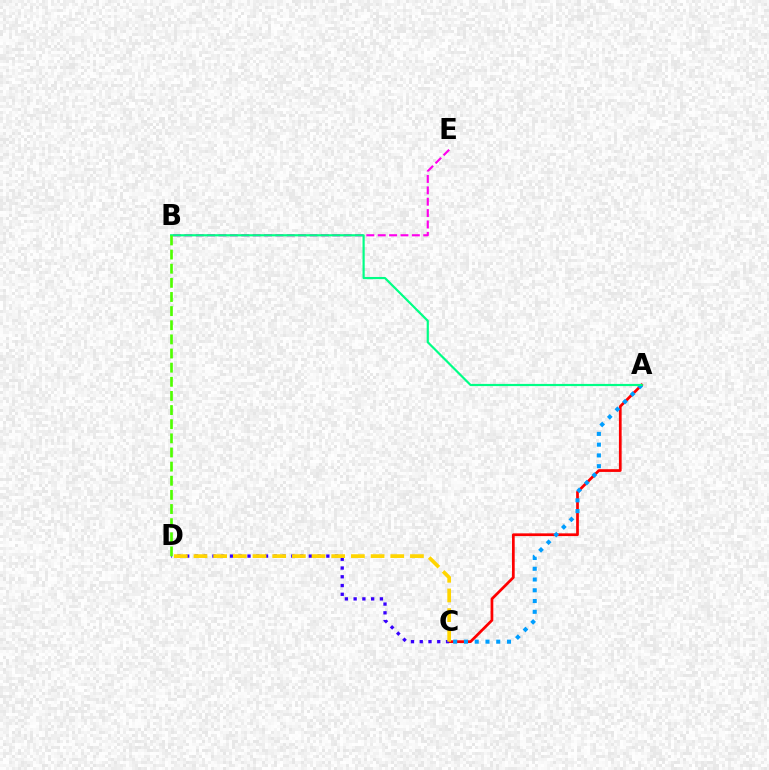{('A', 'C'): [{'color': '#ff0000', 'line_style': 'solid', 'thickness': 1.96}, {'color': '#009eff', 'line_style': 'dotted', 'thickness': 2.92}], ('B', 'E'): [{'color': '#ff00ed', 'line_style': 'dashed', 'thickness': 1.55}], ('C', 'D'): [{'color': '#3700ff', 'line_style': 'dotted', 'thickness': 2.38}, {'color': '#ffd500', 'line_style': 'dashed', 'thickness': 2.67}], ('A', 'B'): [{'color': '#00ff86', 'line_style': 'solid', 'thickness': 1.57}], ('B', 'D'): [{'color': '#4fff00', 'line_style': 'dashed', 'thickness': 1.92}]}